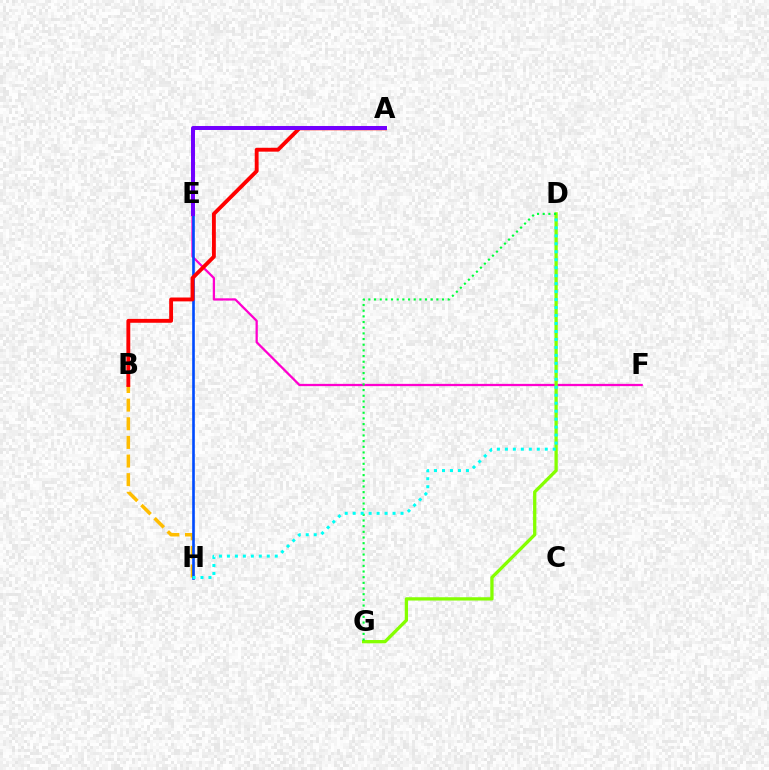{('B', 'H'): [{'color': '#ffbd00', 'line_style': 'dashed', 'thickness': 2.53}], ('E', 'F'): [{'color': '#ff00cf', 'line_style': 'solid', 'thickness': 1.63}], ('D', 'G'): [{'color': '#84ff00', 'line_style': 'solid', 'thickness': 2.37}, {'color': '#00ff39', 'line_style': 'dotted', 'thickness': 1.54}], ('E', 'H'): [{'color': '#004bff', 'line_style': 'solid', 'thickness': 1.9}], ('D', 'H'): [{'color': '#00fff6', 'line_style': 'dotted', 'thickness': 2.17}], ('A', 'B'): [{'color': '#ff0000', 'line_style': 'solid', 'thickness': 2.78}], ('A', 'E'): [{'color': '#7200ff', 'line_style': 'solid', 'thickness': 2.86}]}